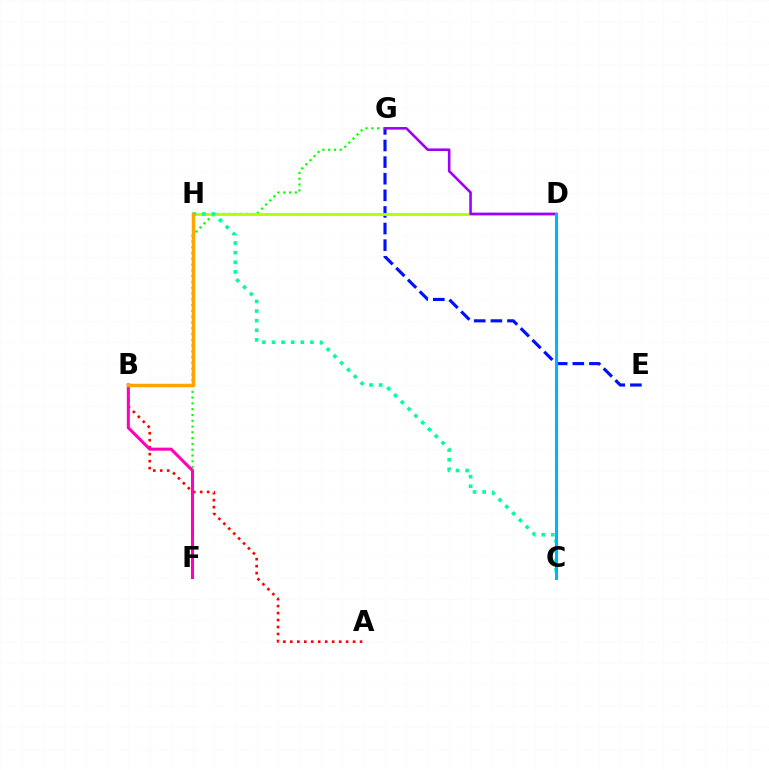{('E', 'G'): [{'color': '#0010ff', 'line_style': 'dashed', 'thickness': 2.26}], ('F', 'G'): [{'color': '#08ff00', 'line_style': 'dotted', 'thickness': 1.57}], ('D', 'H'): [{'color': '#b3ff00', 'line_style': 'solid', 'thickness': 2.05}], ('C', 'H'): [{'color': '#00ff9d', 'line_style': 'dotted', 'thickness': 2.61}], ('A', 'B'): [{'color': '#ff0000', 'line_style': 'dotted', 'thickness': 1.89}], ('B', 'F'): [{'color': '#ff00bd', 'line_style': 'solid', 'thickness': 2.19}], ('D', 'G'): [{'color': '#9b00ff', 'line_style': 'solid', 'thickness': 1.86}], ('B', 'H'): [{'color': '#ffa500', 'line_style': 'solid', 'thickness': 2.52}], ('C', 'D'): [{'color': '#00b5ff', 'line_style': 'solid', 'thickness': 2.21}]}